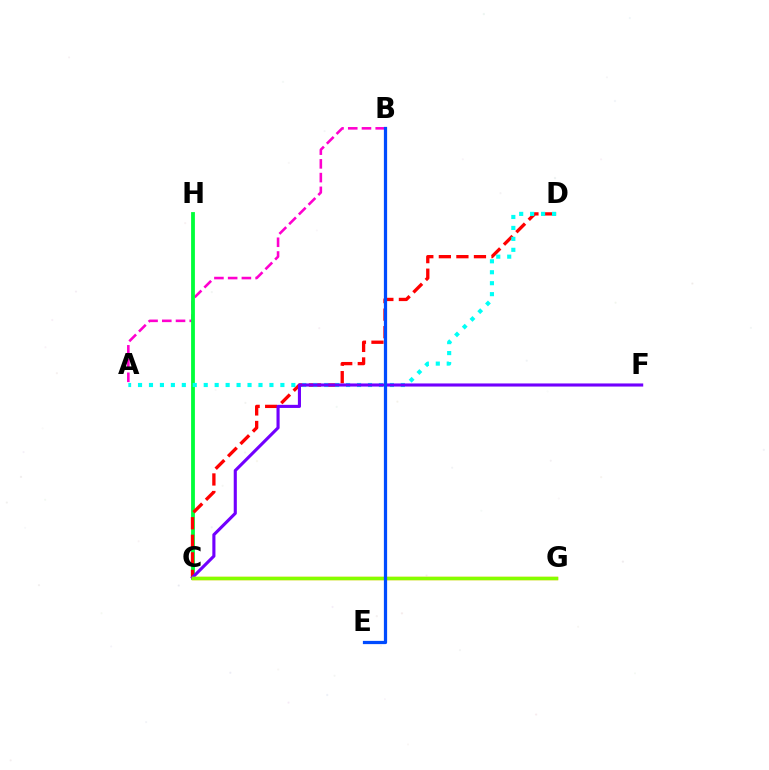{('A', 'B'): [{'color': '#ff00cf', 'line_style': 'dashed', 'thickness': 1.87}], ('C', 'H'): [{'color': '#00ff39', 'line_style': 'solid', 'thickness': 2.74}], ('C', 'D'): [{'color': '#ff0000', 'line_style': 'dashed', 'thickness': 2.38}], ('A', 'D'): [{'color': '#00fff6', 'line_style': 'dotted', 'thickness': 2.98}], ('C', 'F'): [{'color': '#7200ff', 'line_style': 'solid', 'thickness': 2.24}], ('C', 'G'): [{'color': '#ffbd00', 'line_style': 'solid', 'thickness': 2.51}, {'color': '#84ff00', 'line_style': 'solid', 'thickness': 2.41}], ('B', 'E'): [{'color': '#004bff', 'line_style': 'solid', 'thickness': 2.33}]}